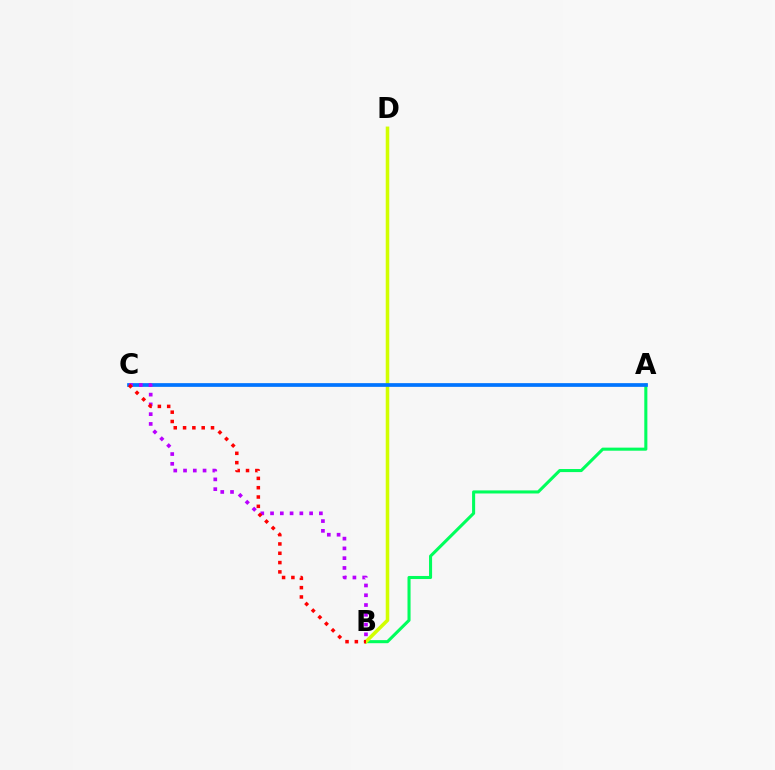{('A', 'B'): [{'color': '#00ff5c', 'line_style': 'solid', 'thickness': 2.21}], ('B', 'D'): [{'color': '#d1ff00', 'line_style': 'solid', 'thickness': 2.55}], ('A', 'C'): [{'color': '#0074ff', 'line_style': 'solid', 'thickness': 2.67}], ('B', 'C'): [{'color': '#b900ff', 'line_style': 'dotted', 'thickness': 2.65}, {'color': '#ff0000', 'line_style': 'dotted', 'thickness': 2.53}]}